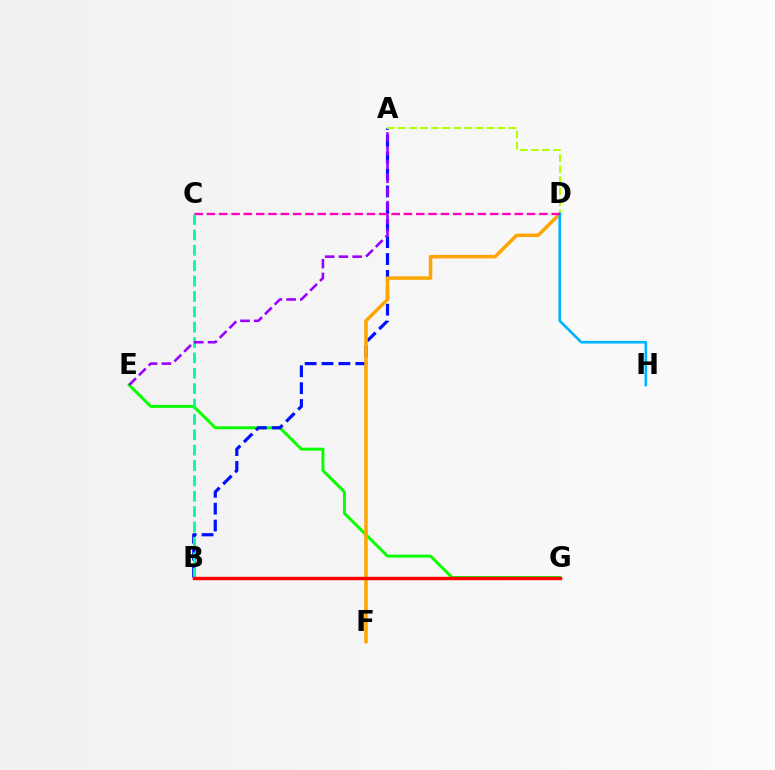{('E', 'G'): [{'color': '#08ff00', 'line_style': 'solid', 'thickness': 2.12}], ('A', 'B'): [{'color': '#0010ff', 'line_style': 'dashed', 'thickness': 2.29}], ('D', 'F'): [{'color': '#ffa500', 'line_style': 'solid', 'thickness': 2.52}], ('A', 'D'): [{'color': '#b3ff00', 'line_style': 'dashed', 'thickness': 1.5}], ('D', 'H'): [{'color': '#00b5ff', 'line_style': 'solid', 'thickness': 1.93}], ('C', 'D'): [{'color': '#ff00bd', 'line_style': 'dashed', 'thickness': 1.67}], ('B', 'C'): [{'color': '#00ff9d', 'line_style': 'dashed', 'thickness': 2.09}], ('B', 'G'): [{'color': '#ff0000', 'line_style': 'solid', 'thickness': 2.45}], ('A', 'E'): [{'color': '#9b00ff', 'line_style': 'dashed', 'thickness': 1.87}]}